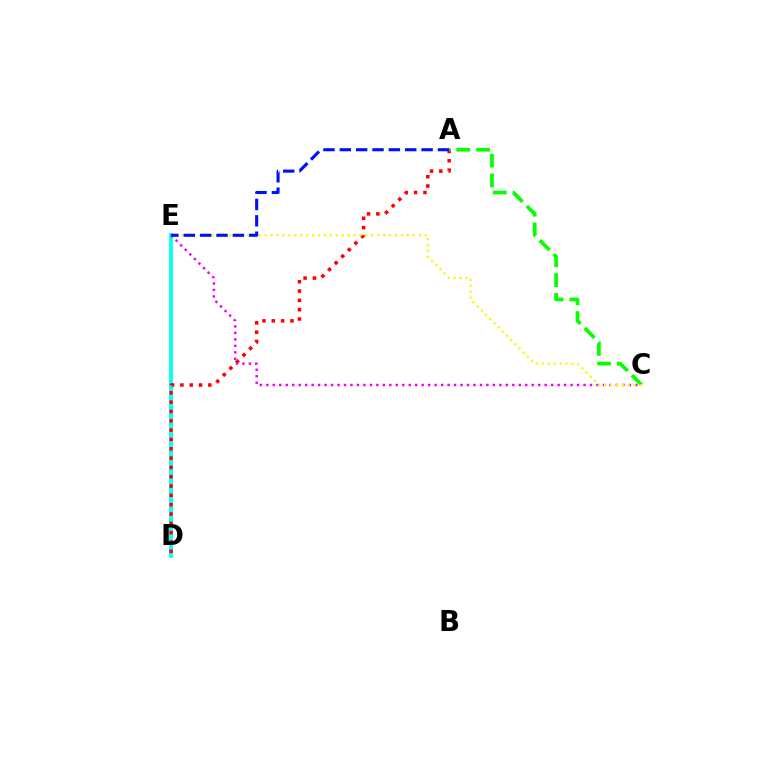{('D', 'E'): [{'color': '#00fff6', 'line_style': 'solid', 'thickness': 2.74}], ('C', 'E'): [{'color': '#ee00ff', 'line_style': 'dotted', 'thickness': 1.76}, {'color': '#fcf500', 'line_style': 'dotted', 'thickness': 1.61}], ('A', 'D'): [{'color': '#ff0000', 'line_style': 'dotted', 'thickness': 2.53}], ('A', 'C'): [{'color': '#08ff00', 'line_style': 'dashed', 'thickness': 2.69}], ('A', 'E'): [{'color': '#0010ff', 'line_style': 'dashed', 'thickness': 2.22}]}